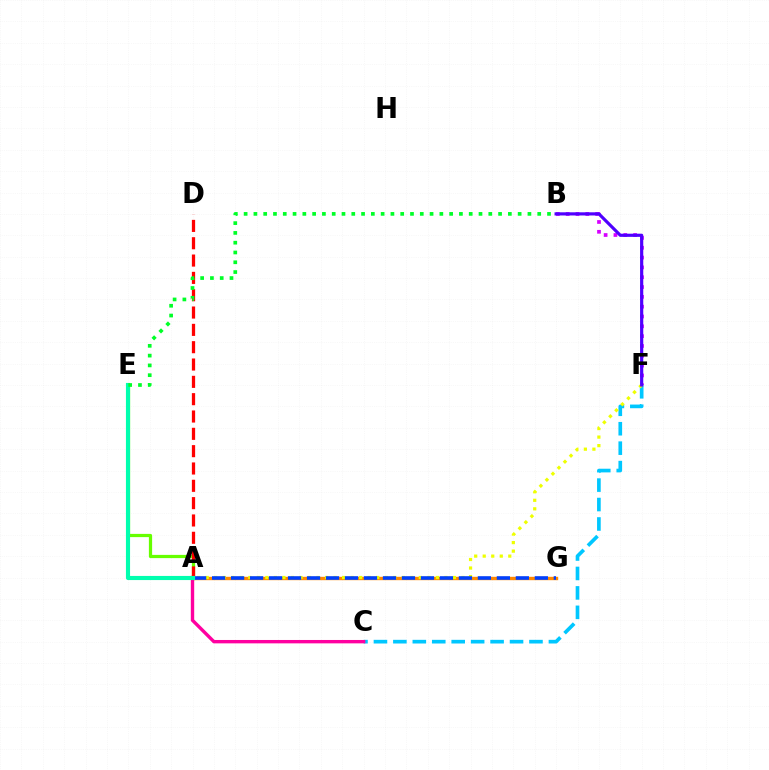{('B', 'F'): [{'color': '#d600ff', 'line_style': 'dotted', 'thickness': 2.67}, {'color': '#4f00ff', 'line_style': 'solid', 'thickness': 2.28}], ('A', 'G'): [{'color': '#ff8800', 'line_style': 'solid', 'thickness': 2.44}, {'color': '#003fff', 'line_style': 'dashed', 'thickness': 2.58}], ('A', 'E'): [{'color': '#66ff00', 'line_style': 'solid', 'thickness': 2.33}, {'color': '#00ffaf', 'line_style': 'solid', 'thickness': 2.97}], ('C', 'F'): [{'color': '#00c7ff', 'line_style': 'dashed', 'thickness': 2.64}], ('A', 'C'): [{'color': '#ff00a0', 'line_style': 'solid', 'thickness': 2.43}], ('A', 'F'): [{'color': '#eeff00', 'line_style': 'dotted', 'thickness': 2.32}], ('A', 'D'): [{'color': '#ff0000', 'line_style': 'dashed', 'thickness': 2.35}], ('B', 'E'): [{'color': '#00ff27', 'line_style': 'dotted', 'thickness': 2.66}]}